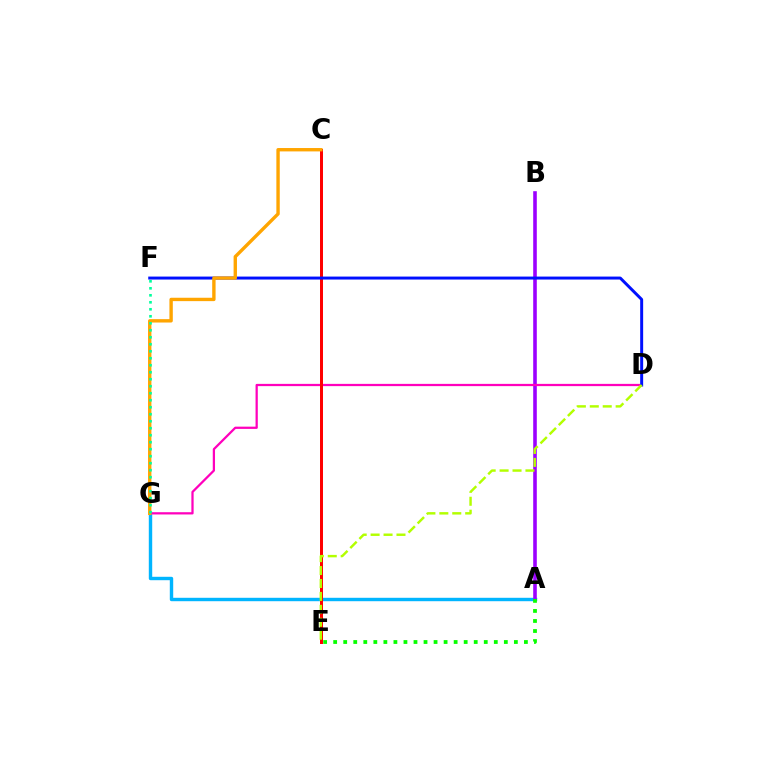{('A', 'G'): [{'color': '#00b5ff', 'line_style': 'solid', 'thickness': 2.45}], ('A', 'B'): [{'color': '#9b00ff', 'line_style': 'solid', 'thickness': 2.58}], ('D', 'G'): [{'color': '#ff00bd', 'line_style': 'solid', 'thickness': 1.62}], ('C', 'E'): [{'color': '#ff0000', 'line_style': 'solid', 'thickness': 2.15}], ('D', 'F'): [{'color': '#0010ff', 'line_style': 'solid', 'thickness': 2.14}], ('C', 'G'): [{'color': '#ffa500', 'line_style': 'solid', 'thickness': 2.43}], ('F', 'G'): [{'color': '#00ff9d', 'line_style': 'dotted', 'thickness': 1.9}], ('D', 'E'): [{'color': '#b3ff00', 'line_style': 'dashed', 'thickness': 1.76}], ('A', 'E'): [{'color': '#08ff00', 'line_style': 'dotted', 'thickness': 2.73}]}